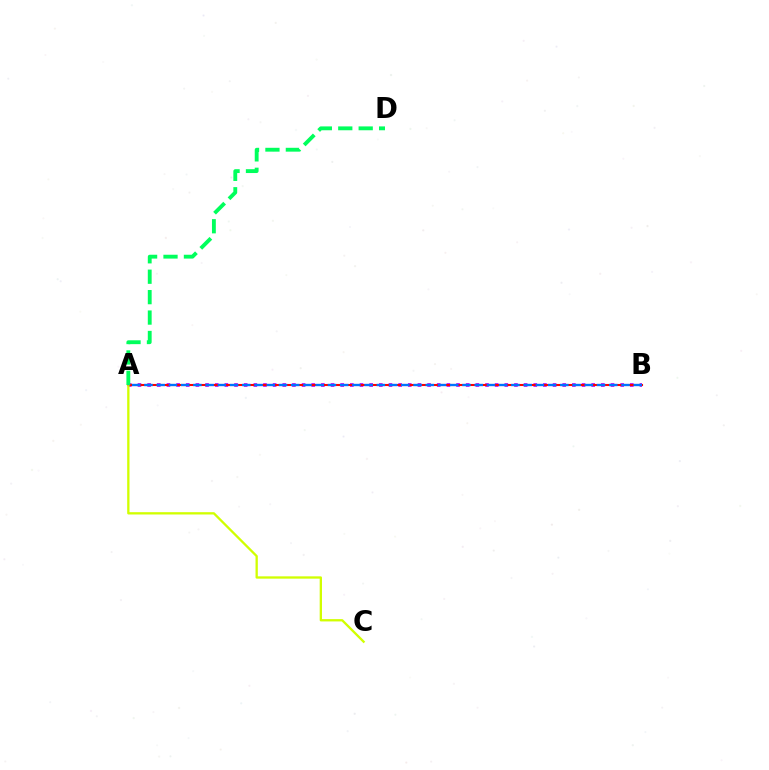{('A', 'B'): [{'color': '#b900ff', 'line_style': 'dotted', 'thickness': 2.62}, {'color': '#ff0000', 'line_style': 'solid', 'thickness': 1.5}, {'color': '#0074ff', 'line_style': 'dashed', 'thickness': 1.66}], ('A', 'C'): [{'color': '#d1ff00', 'line_style': 'solid', 'thickness': 1.66}], ('A', 'D'): [{'color': '#00ff5c', 'line_style': 'dashed', 'thickness': 2.77}]}